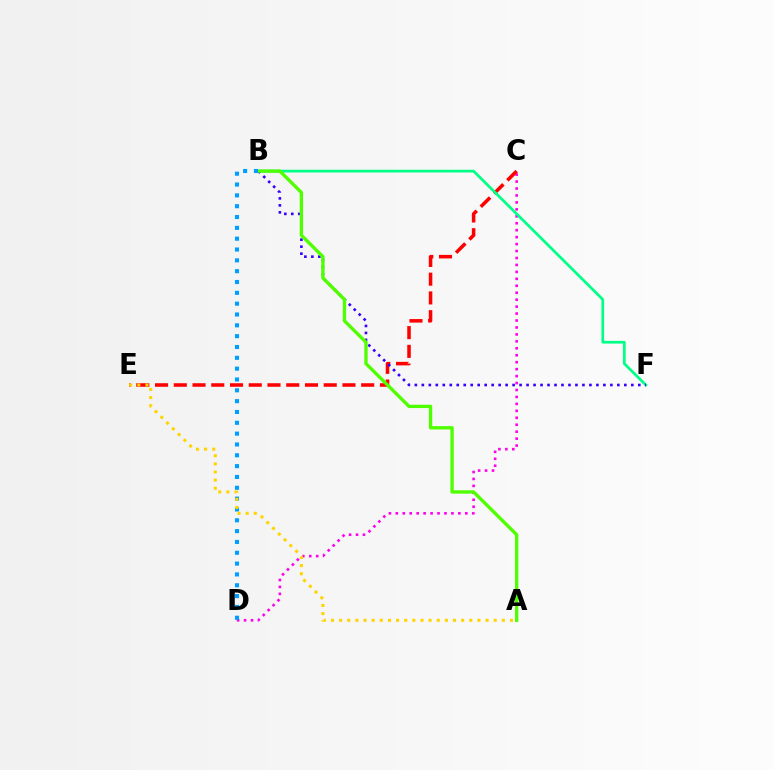{('C', 'D'): [{'color': '#ff00ed', 'line_style': 'dotted', 'thickness': 1.89}], ('C', 'E'): [{'color': '#ff0000', 'line_style': 'dashed', 'thickness': 2.55}], ('B', 'F'): [{'color': '#00ff86', 'line_style': 'solid', 'thickness': 1.96}, {'color': '#3700ff', 'line_style': 'dotted', 'thickness': 1.9}], ('A', 'B'): [{'color': '#4fff00', 'line_style': 'solid', 'thickness': 2.4}], ('B', 'D'): [{'color': '#009eff', 'line_style': 'dotted', 'thickness': 2.94}], ('A', 'E'): [{'color': '#ffd500', 'line_style': 'dotted', 'thickness': 2.21}]}